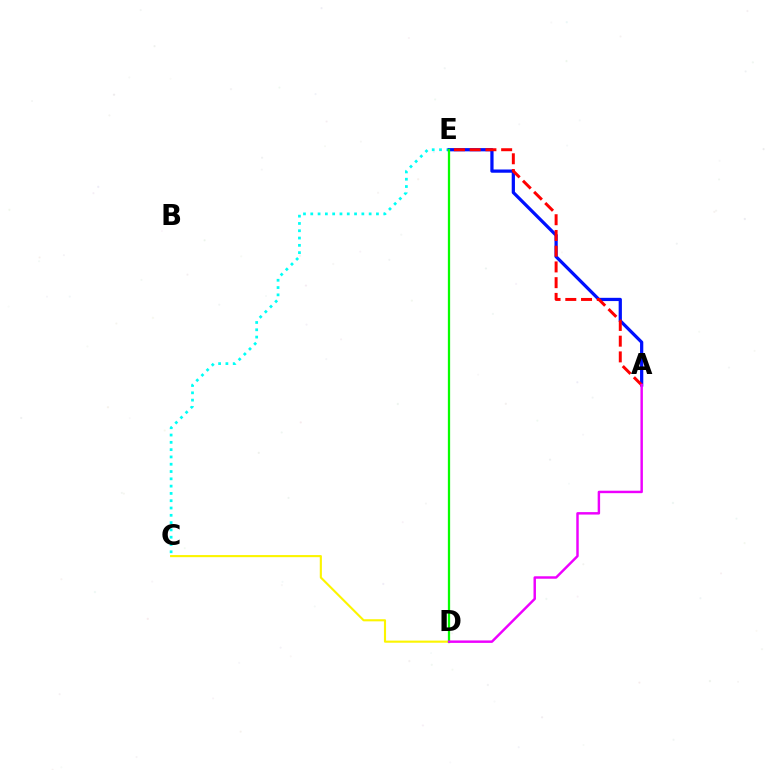{('C', 'D'): [{'color': '#fcf500', 'line_style': 'solid', 'thickness': 1.53}], ('C', 'E'): [{'color': '#00fff6', 'line_style': 'dotted', 'thickness': 1.98}], ('A', 'E'): [{'color': '#0010ff', 'line_style': 'solid', 'thickness': 2.33}, {'color': '#ff0000', 'line_style': 'dashed', 'thickness': 2.14}], ('D', 'E'): [{'color': '#08ff00', 'line_style': 'solid', 'thickness': 1.63}], ('A', 'D'): [{'color': '#ee00ff', 'line_style': 'solid', 'thickness': 1.77}]}